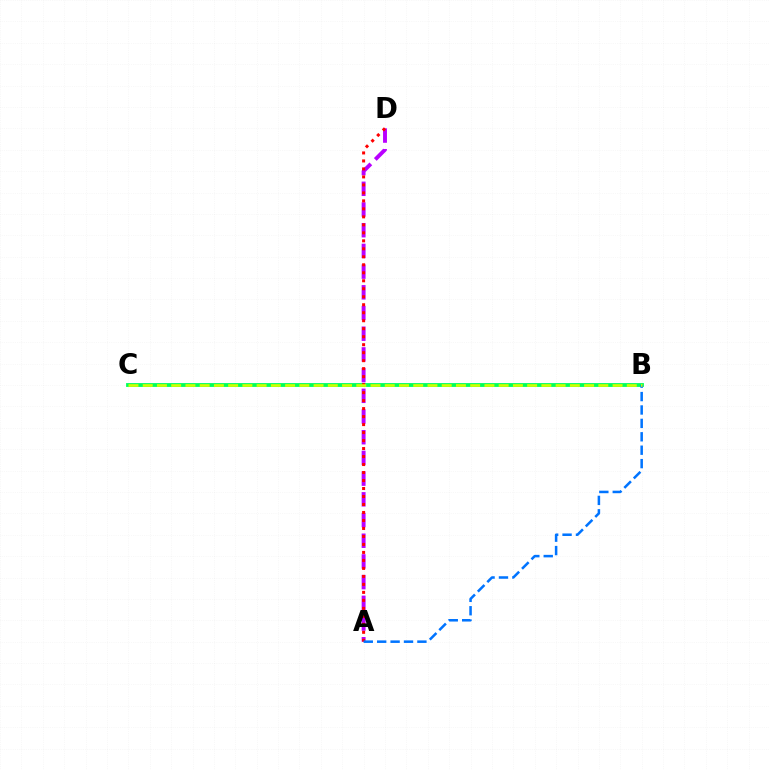{('B', 'C'): [{'color': '#00ff5c', 'line_style': 'solid', 'thickness': 2.75}, {'color': '#d1ff00', 'line_style': 'dashed', 'thickness': 1.93}], ('A', 'D'): [{'color': '#b900ff', 'line_style': 'dashed', 'thickness': 2.81}, {'color': '#ff0000', 'line_style': 'dotted', 'thickness': 2.17}], ('A', 'B'): [{'color': '#0074ff', 'line_style': 'dashed', 'thickness': 1.82}]}